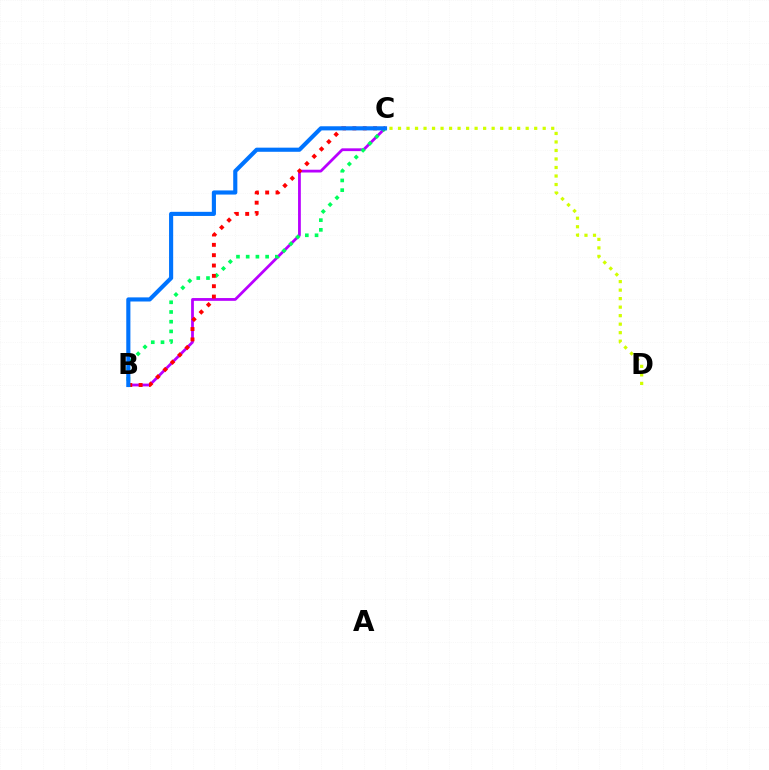{('B', 'C'): [{'color': '#b900ff', 'line_style': 'solid', 'thickness': 2.0}, {'color': '#00ff5c', 'line_style': 'dotted', 'thickness': 2.64}, {'color': '#ff0000', 'line_style': 'dotted', 'thickness': 2.81}, {'color': '#0074ff', 'line_style': 'solid', 'thickness': 2.97}], ('C', 'D'): [{'color': '#d1ff00', 'line_style': 'dotted', 'thickness': 2.31}]}